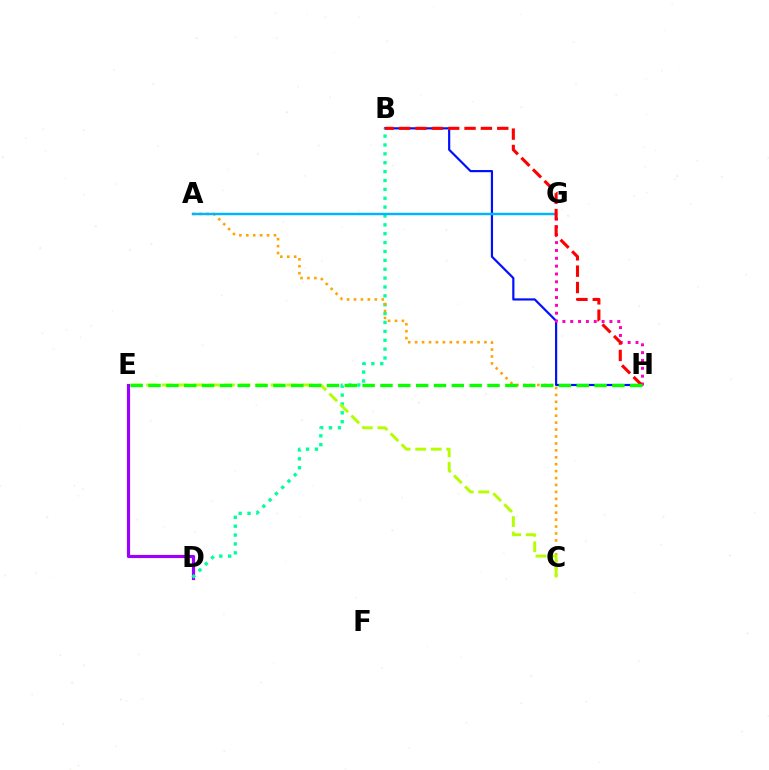{('B', 'H'): [{'color': '#0010ff', 'line_style': 'solid', 'thickness': 1.57}, {'color': '#ff0000', 'line_style': 'dashed', 'thickness': 2.22}], ('D', 'E'): [{'color': '#9b00ff', 'line_style': 'solid', 'thickness': 2.28}], ('B', 'D'): [{'color': '#00ff9d', 'line_style': 'dotted', 'thickness': 2.41}], ('G', 'H'): [{'color': '#ff00bd', 'line_style': 'dotted', 'thickness': 2.13}], ('A', 'C'): [{'color': '#ffa500', 'line_style': 'dotted', 'thickness': 1.88}], ('A', 'G'): [{'color': '#00b5ff', 'line_style': 'solid', 'thickness': 1.76}], ('C', 'E'): [{'color': '#b3ff00', 'line_style': 'dashed', 'thickness': 2.11}], ('E', 'H'): [{'color': '#08ff00', 'line_style': 'dashed', 'thickness': 2.42}]}